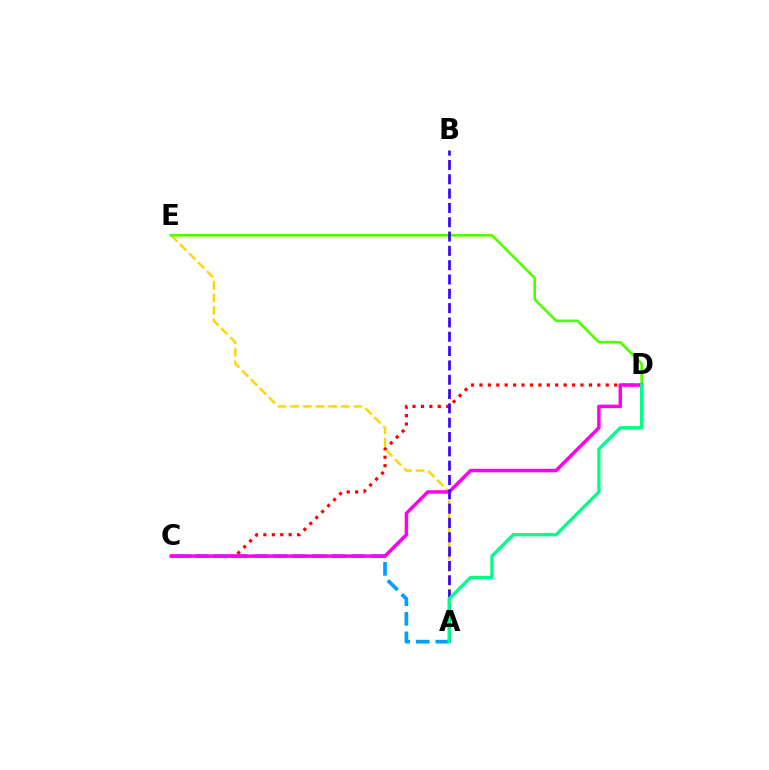{('C', 'D'): [{'color': '#ff0000', 'line_style': 'dotted', 'thickness': 2.29}, {'color': '#ff00ed', 'line_style': 'solid', 'thickness': 2.5}], ('A', 'C'): [{'color': '#009eff', 'line_style': 'dashed', 'thickness': 2.66}], ('A', 'E'): [{'color': '#ffd500', 'line_style': 'dashed', 'thickness': 1.72}], ('D', 'E'): [{'color': '#4fff00', 'line_style': 'solid', 'thickness': 1.9}], ('A', 'B'): [{'color': '#3700ff', 'line_style': 'dashed', 'thickness': 1.95}], ('A', 'D'): [{'color': '#00ff86', 'line_style': 'solid', 'thickness': 2.37}]}